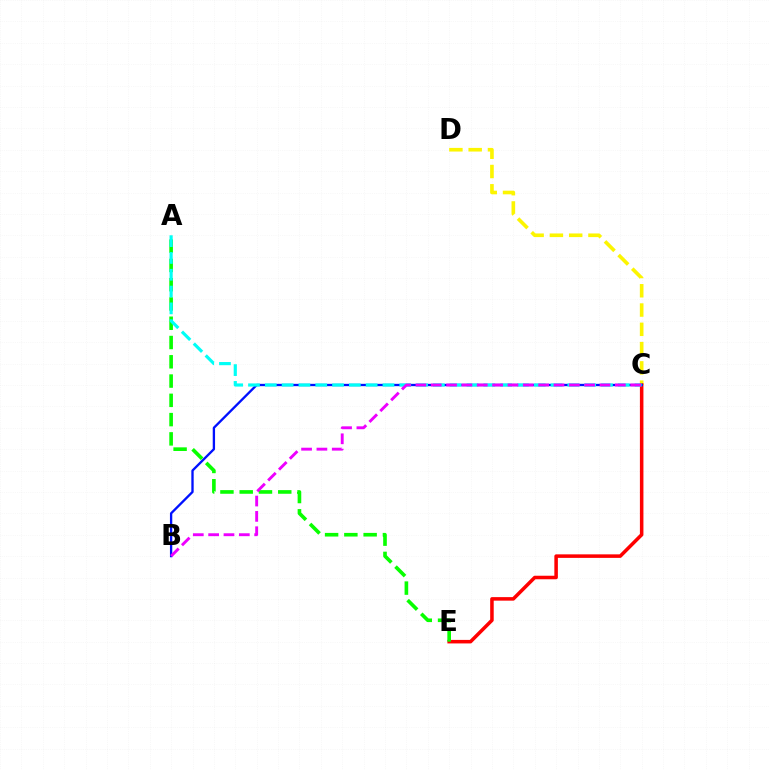{('C', 'D'): [{'color': '#fcf500', 'line_style': 'dashed', 'thickness': 2.62}], ('C', 'E'): [{'color': '#ff0000', 'line_style': 'solid', 'thickness': 2.54}], ('B', 'C'): [{'color': '#0010ff', 'line_style': 'solid', 'thickness': 1.68}, {'color': '#ee00ff', 'line_style': 'dashed', 'thickness': 2.08}], ('A', 'E'): [{'color': '#08ff00', 'line_style': 'dashed', 'thickness': 2.62}], ('A', 'C'): [{'color': '#00fff6', 'line_style': 'dashed', 'thickness': 2.28}]}